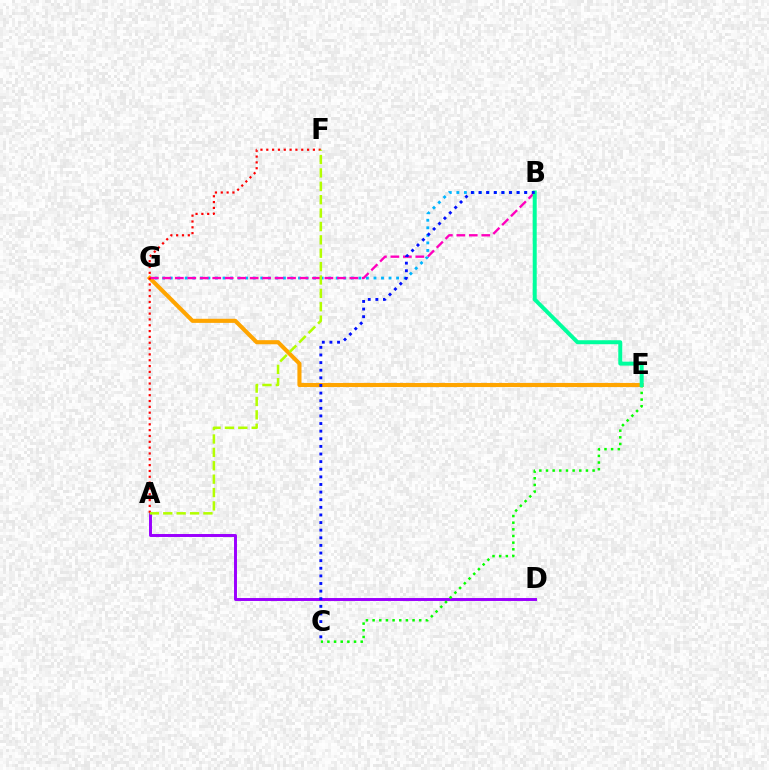{('B', 'G'): [{'color': '#00b5ff', 'line_style': 'dotted', 'thickness': 2.05}, {'color': '#ff00bd', 'line_style': 'dashed', 'thickness': 1.69}], ('E', 'G'): [{'color': '#ffa500', 'line_style': 'solid', 'thickness': 2.95}], ('A', 'D'): [{'color': '#9b00ff', 'line_style': 'solid', 'thickness': 2.13}], ('A', 'F'): [{'color': '#ff0000', 'line_style': 'dotted', 'thickness': 1.58}, {'color': '#b3ff00', 'line_style': 'dashed', 'thickness': 1.82}], ('C', 'E'): [{'color': '#08ff00', 'line_style': 'dotted', 'thickness': 1.81}], ('B', 'E'): [{'color': '#00ff9d', 'line_style': 'solid', 'thickness': 2.87}], ('B', 'C'): [{'color': '#0010ff', 'line_style': 'dotted', 'thickness': 2.07}]}